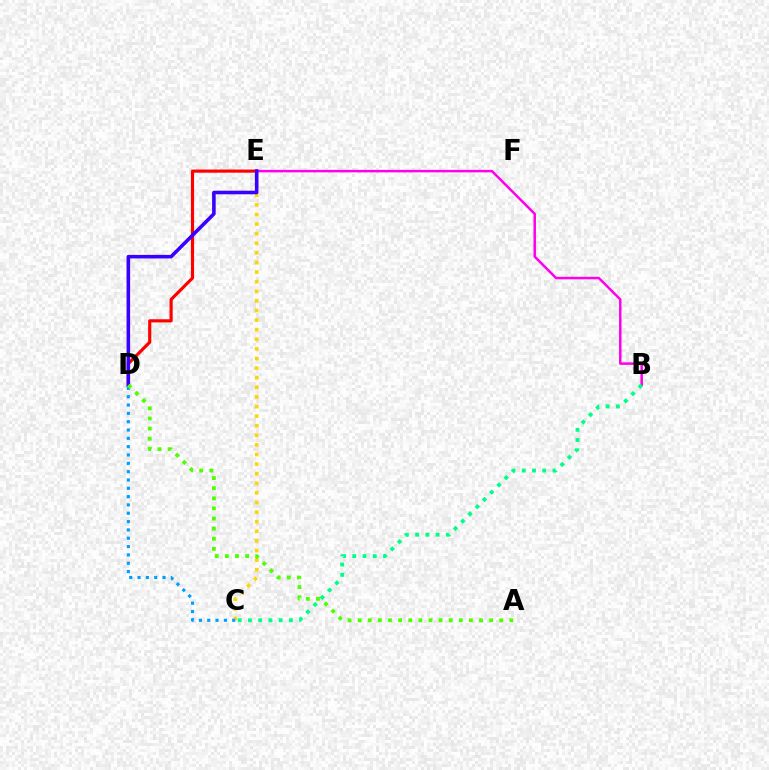{('D', 'E'): [{'color': '#ff0000', 'line_style': 'solid', 'thickness': 2.27}, {'color': '#3700ff', 'line_style': 'solid', 'thickness': 2.58}], ('B', 'E'): [{'color': '#ff00ed', 'line_style': 'solid', 'thickness': 1.8}], ('C', 'E'): [{'color': '#ffd500', 'line_style': 'dotted', 'thickness': 2.61}], ('C', 'D'): [{'color': '#009eff', 'line_style': 'dotted', 'thickness': 2.26}], ('B', 'C'): [{'color': '#00ff86', 'line_style': 'dotted', 'thickness': 2.78}], ('A', 'D'): [{'color': '#4fff00', 'line_style': 'dotted', 'thickness': 2.75}]}